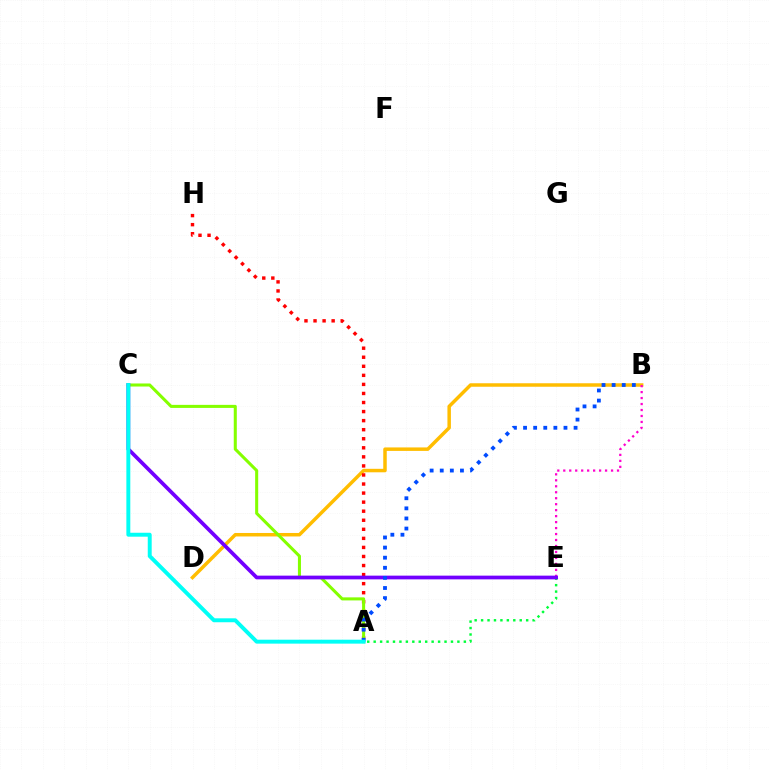{('B', 'D'): [{'color': '#ffbd00', 'line_style': 'solid', 'thickness': 2.51}], ('A', 'H'): [{'color': '#ff0000', 'line_style': 'dotted', 'thickness': 2.46}], ('B', 'E'): [{'color': '#ff00cf', 'line_style': 'dotted', 'thickness': 1.62}], ('A', 'E'): [{'color': '#00ff39', 'line_style': 'dotted', 'thickness': 1.75}], ('A', 'C'): [{'color': '#84ff00', 'line_style': 'solid', 'thickness': 2.2}, {'color': '#00fff6', 'line_style': 'solid', 'thickness': 2.83}], ('C', 'E'): [{'color': '#7200ff', 'line_style': 'solid', 'thickness': 2.68}], ('A', 'B'): [{'color': '#004bff', 'line_style': 'dotted', 'thickness': 2.75}]}